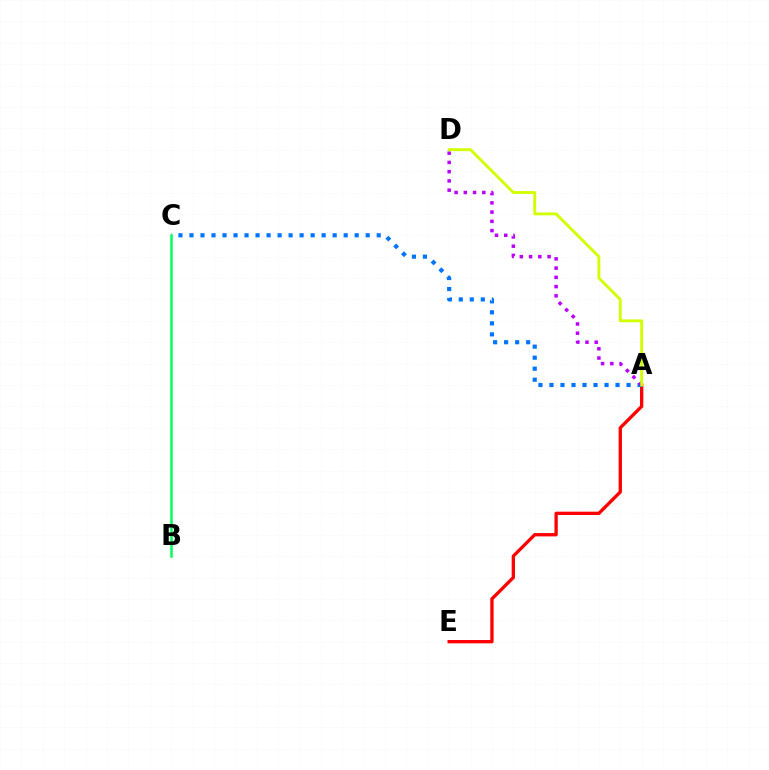{('A', 'E'): [{'color': '#ff0000', 'line_style': 'solid', 'thickness': 2.39}], ('A', 'C'): [{'color': '#0074ff', 'line_style': 'dotted', 'thickness': 2.99}], ('A', 'D'): [{'color': '#b900ff', 'line_style': 'dotted', 'thickness': 2.51}, {'color': '#d1ff00', 'line_style': 'solid', 'thickness': 2.06}], ('B', 'C'): [{'color': '#00ff5c', 'line_style': 'solid', 'thickness': 1.8}]}